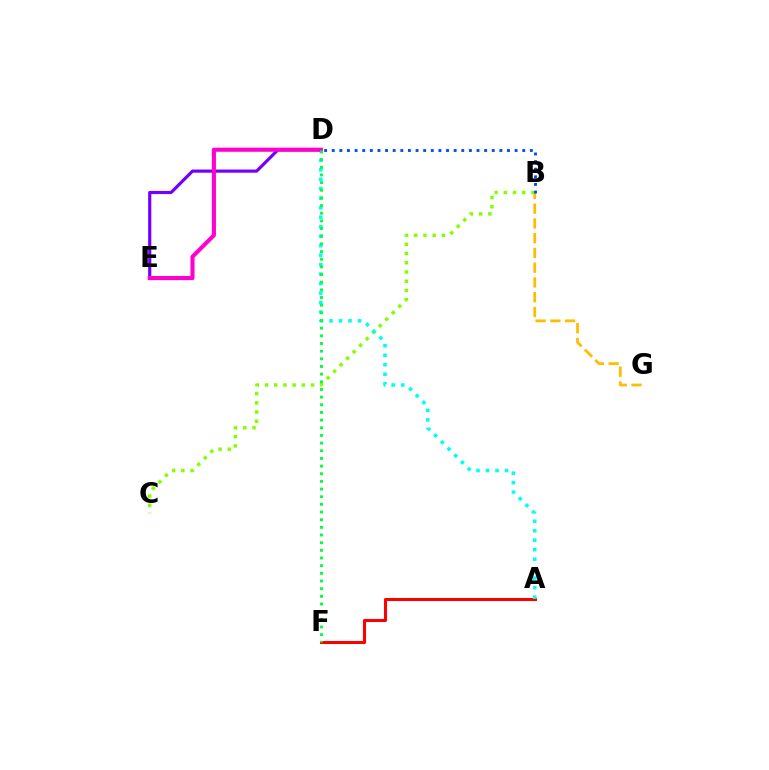{('A', 'F'): [{'color': '#ff0000', 'line_style': 'solid', 'thickness': 2.2}], ('B', 'G'): [{'color': '#ffbd00', 'line_style': 'dashed', 'thickness': 2.0}], ('B', 'C'): [{'color': '#84ff00', 'line_style': 'dotted', 'thickness': 2.5}], ('B', 'D'): [{'color': '#004bff', 'line_style': 'dotted', 'thickness': 2.07}], ('A', 'D'): [{'color': '#00fff6', 'line_style': 'dotted', 'thickness': 2.58}], ('D', 'E'): [{'color': '#7200ff', 'line_style': 'solid', 'thickness': 2.28}, {'color': '#ff00cf', 'line_style': 'solid', 'thickness': 2.95}], ('D', 'F'): [{'color': '#00ff39', 'line_style': 'dotted', 'thickness': 2.08}]}